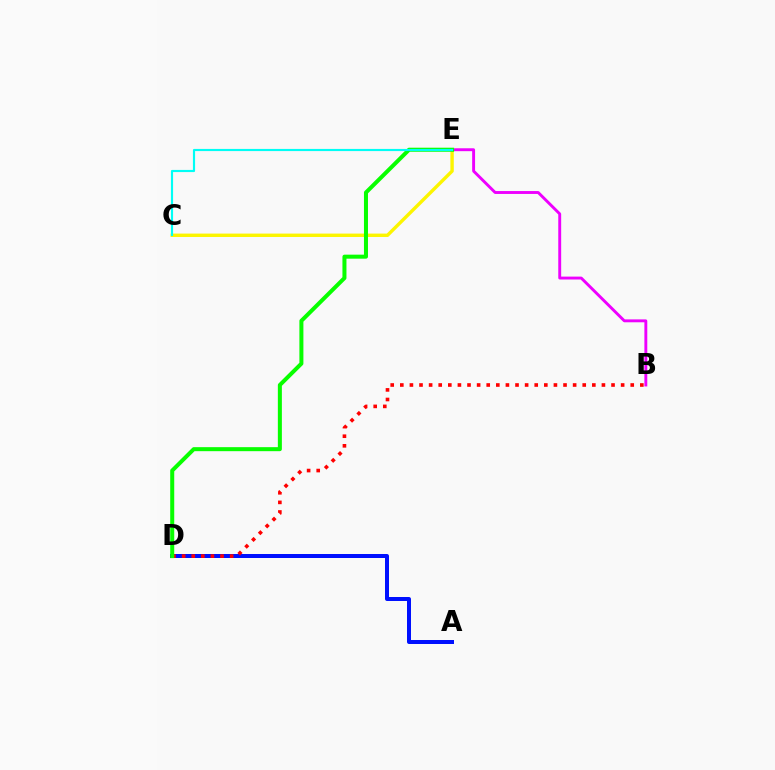{('A', 'D'): [{'color': '#0010ff', 'line_style': 'solid', 'thickness': 2.88}], ('B', 'D'): [{'color': '#ff0000', 'line_style': 'dotted', 'thickness': 2.61}], ('C', 'E'): [{'color': '#fcf500', 'line_style': 'solid', 'thickness': 2.44}, {'color': '#00fff6', 'line_style': 'solid', 'thickness': 1.55}], ('B', 'E'): [{'color': '#ee00ff', 'line_style': 'solid', 'thickness': 2.09}], ('D', 'E'): [{'color': '#08ff00', 'line_style': 'solid', 'thickness': 2.89}]}